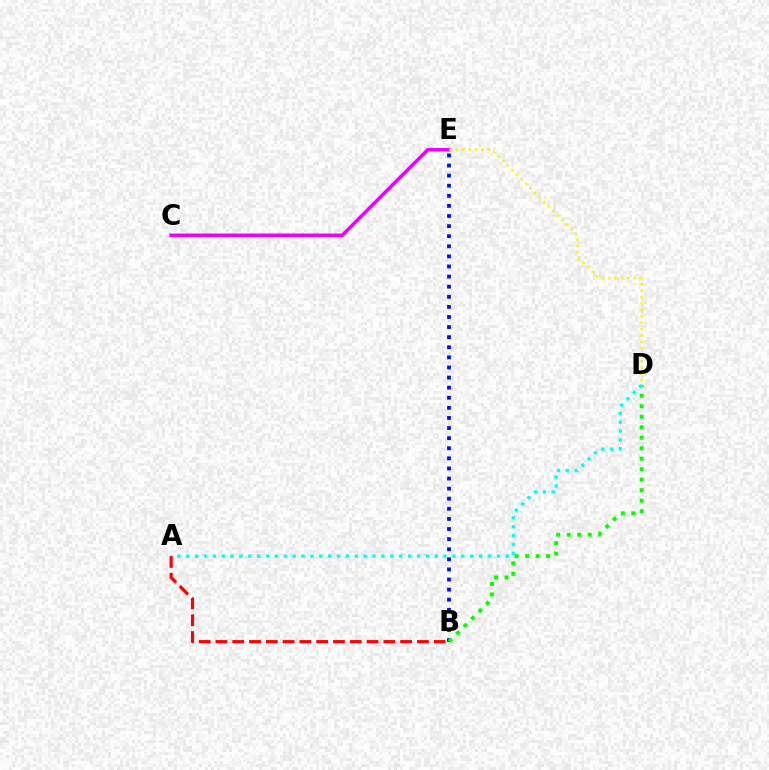{('B', 'E'): [{'color': '#0010ff', 'line_style': 'dotted', 'thickness': 2.74}], ('B', 'D'): [{'color': '#08ff00', 'line_style': 'dotted', 'thickness': 2.85}], ('C', 'E'): [{'color': '#ee00ff', 'line_style': 'solid', 'thickness': 2.52}], ('A', 'D'): [{'color': '#00fff6', 'line_style': 'dotted', 'thickness': 2.41}], ('D', 'E'): [{'color': '#fcf500', 'line_style': 'dotted', 'thickness': 1.74}], ('A', 'B'): [{'color': '#ff0000', 'line_style': 'dashed', 'thickness': 2.28}]}